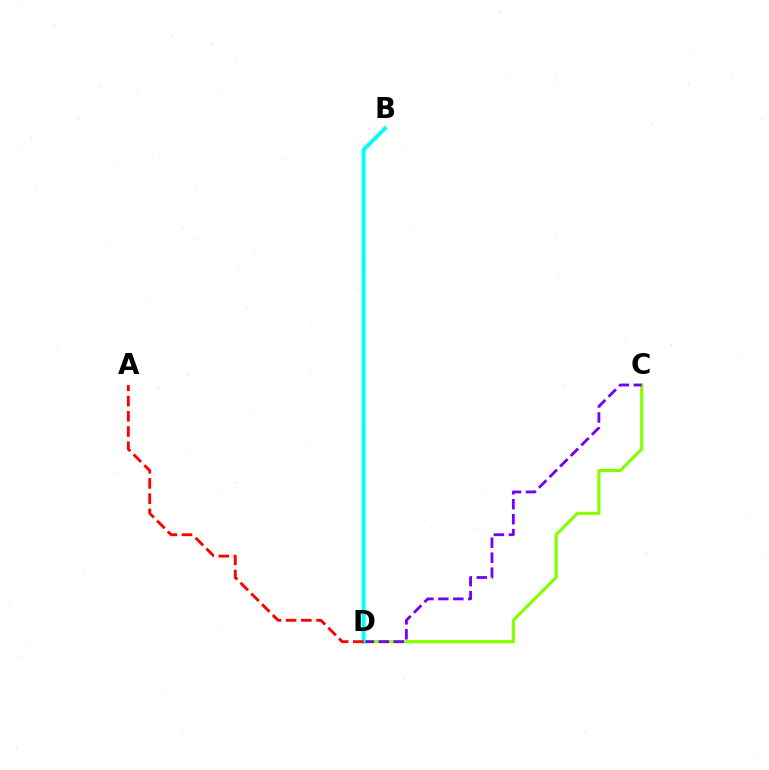{('C', 'D'): [{'color': '#84ff00', 'line_style': 'solid', 'thickness': 2.25}, {'color': '#7200ff', 'line_style': 'dashed', 'thickness': 2.03}], ('B', 'D'): [{'color': '#00fff6', 'line_style': 'solid', 'thickness': 2.84}], ('A', 'D'): [{'color': '#ff0000', 'line_style': 'dashed', 'thickness': 2.07}]}